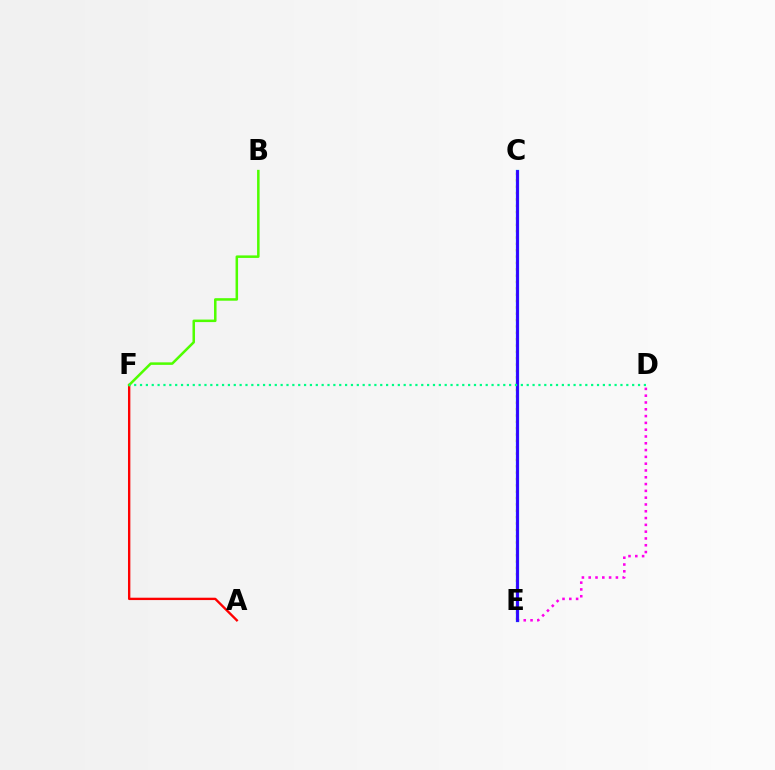{('D', 'E'): [{'color': '#ff00ed', 'line_style': 'dotted', 'thickness': 1.85}], ('C', 'E'): [{'color': '#ffd500', 'line_style': 'dotted', 'thickness': 1.73}, {'color': '#009eff', 'line_style': 'solid', 'thickness': 2.37}, {'color': '#3700ff', 'line_style': 'solid', 'thickness': 2.0}], ('A', 'F'): [{'color': '#ff0000', 'line_style': 'solid', 'thickness': 1.7}], ('B', 'F'): [{'color': '#4fff00', 'line_style': 'solid', 'thickness': 1.82}], ('D', 'F'): [{'color': '#00ff86', 'line_style': 'dotted', 'thickness': 1.59}]}